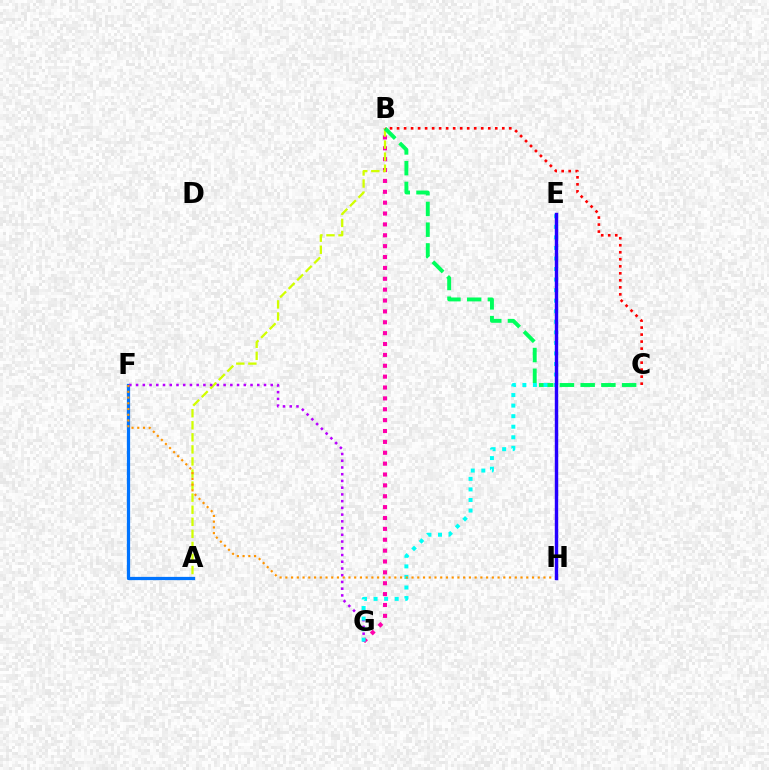{('A', 'F'): [{'color': '#0074ff', 'line_style': 'solid', 'thickness': 2.33}], ('E', 'H'): [{'color': '#3dff00', 'line_style': 'dotted', 'thickness': 2.15}, {'color': '#2500ff', 'line_style': 'solid', 'thickness': 2.46}], ('B', 'G'): [{'color': '#ff00ac', 'line_style': 'dotted', 'thickness': 2.95}], ('A', 'B'): [{'color': '#d1ff00', 'line_style': 'dashed', 'thickness': 1.64}], ('F', 'G'): [{'color': '#b900ff', 'line_style': 'dotted', 'thickness': 1.83}], ('B', 'C'): [{'color': '#00ff5c', 'line_style': 'dashed', 'thickness': 2.82}, {'color': '#ff0000', 'line_style': 'dotted', 'thickness': 1.91}], ('E', 'G'): [{'color': '#00fff6', 'line_style': 'dotted', 'thickness': 2.87}], ('F', 'H'): [{'color': '#ff9400', 'line_style': 'dotted', 'thickness': 1.56}]}